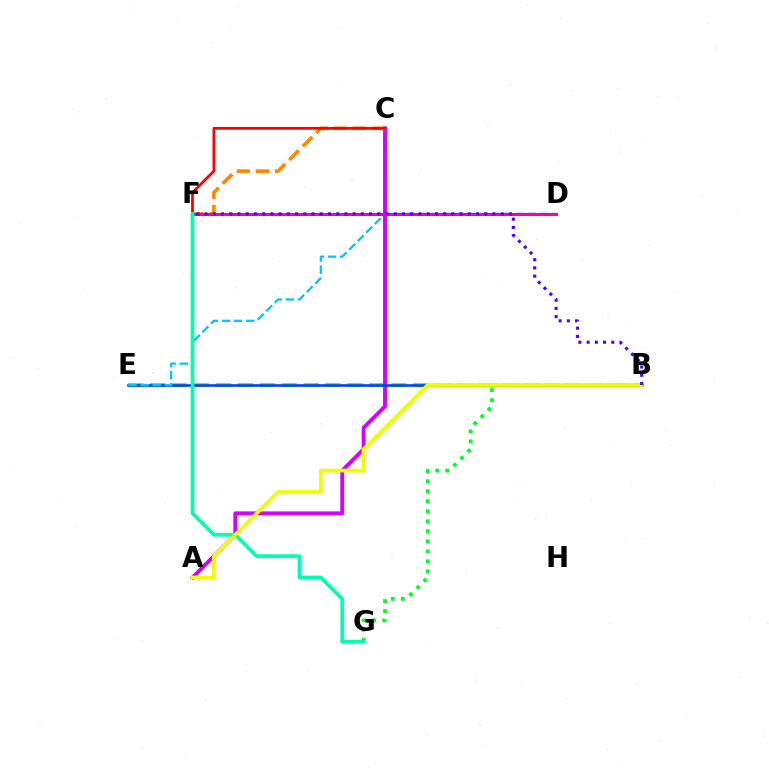{('B', 'E'): [{'color': '#66ff00', 'line_style': 'dashed', 'thickness': 2.98}, {'color': '#003fff', 'line_style': 'solid', 'thickness': 1.88}], ('B', 'G'): [{'color': '#00ff27', 'line_style': 'dotted', 'thickness': 2.72}], ('A', 'C'): [{'color': '#d600ff', 'line_style': 'solid', 'thickness': 2.8}], ('C', 'F'): [{'color': '#ff8800', 'line_style': 'dashed', 'thickness': 2.59}, {'color': '#ff0000', 'line_style': 'solid', 'thickness': 2.01}], ('D', 'E'): [{'color': '#00c7ff', 'line_style': 'dashed', 'thickness': 1.64}], ('D', 'F'): [{'color': '#ff00a0', 'line_style': 'solid', 'thickness': 2.23}], ('F', 'G'): [{'color': '#00ffaf', 'line_style': 'solid', 'thickness': 2.69}], ('A', 'B'): [{'color': '#eeff00', 'line_style': 'solid', 'thickness': 2.71}], ('B', 'F'): [{'color': '#4f00ff', 'line_style': 'dotted', 'thickness': 2.23}]}